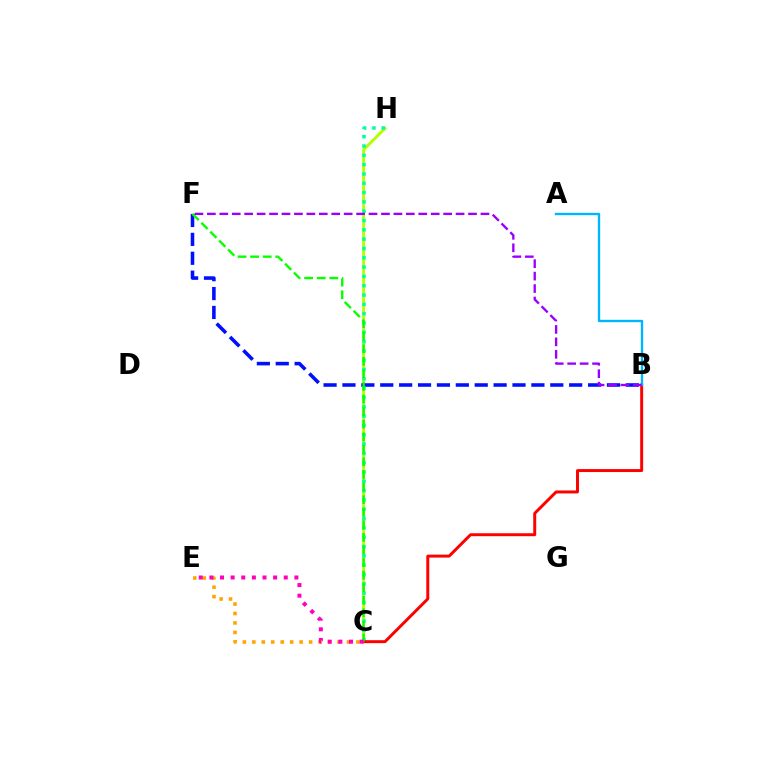{('C', 'H'): [{'color': '#b3ff00', 'line_style': 'solid', 'thickness': 2.09}, {'color': '#00ff9d', 'line_style': 'dotted', 'thickness': 2.53}], ('C', 'E'): [{'color': '#ffa500', 'line_style': 'dotted', 'thickness': 2.57}, {'color': '#ff00bd', 'line_style': 'dotted', 'thickness': 2.89}], ('B', 'F'): [{'color': '#0010ff', 'line_style': 'dashed', 'thickness': 2.57}, {'color': '#9b00ff', 'line_style': 'dashed', 'thickness': 1.69}], ('B', 'C'): [{'color': '#ff0000', 'line_style': 'solid', 'thickness': 2.13}], ('C', 'F'): [{'color': '#08ff00', 'line_style': 'dashed', 'thickness': 1.71}], ('A', 'B'): [{'color': '#00b5ff', 'line_style': 'solid', 'thickness': 1.7}]}